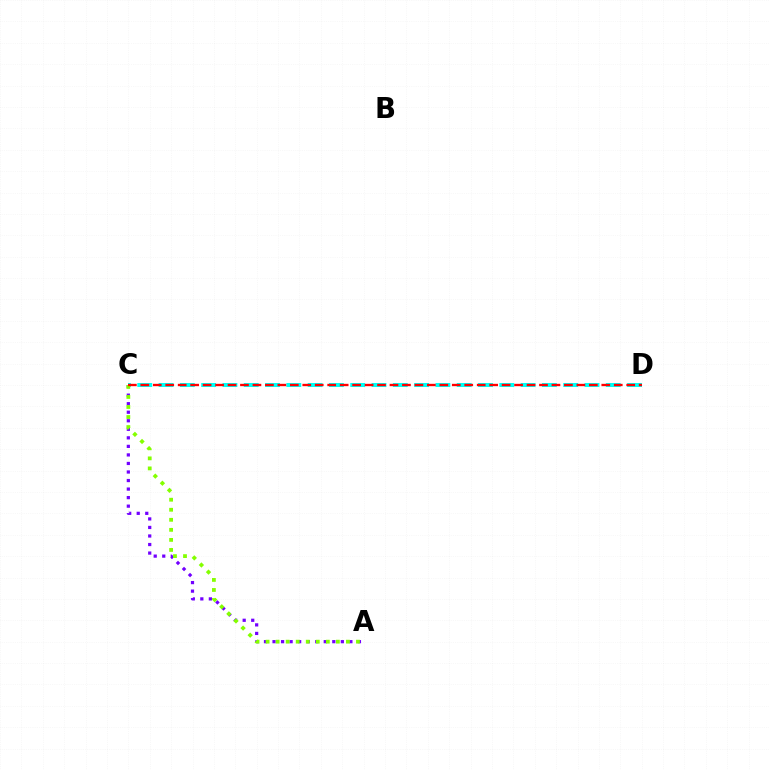{('C', 'D'): [{'color': '#00fff6', 'line_style': 'dashed', 'thickness': 2.89}, {'color': '#ff0000', 'line_style': 'dashed', 'thickness': 1.69}], ('A', 'C'): [{'color': '#7200ff', 'line_style': 'dotted', 'thickness': 2.32}, {'color': '#84ff00', 'line_style': 'dotted', 'thickness': 2.73}]}